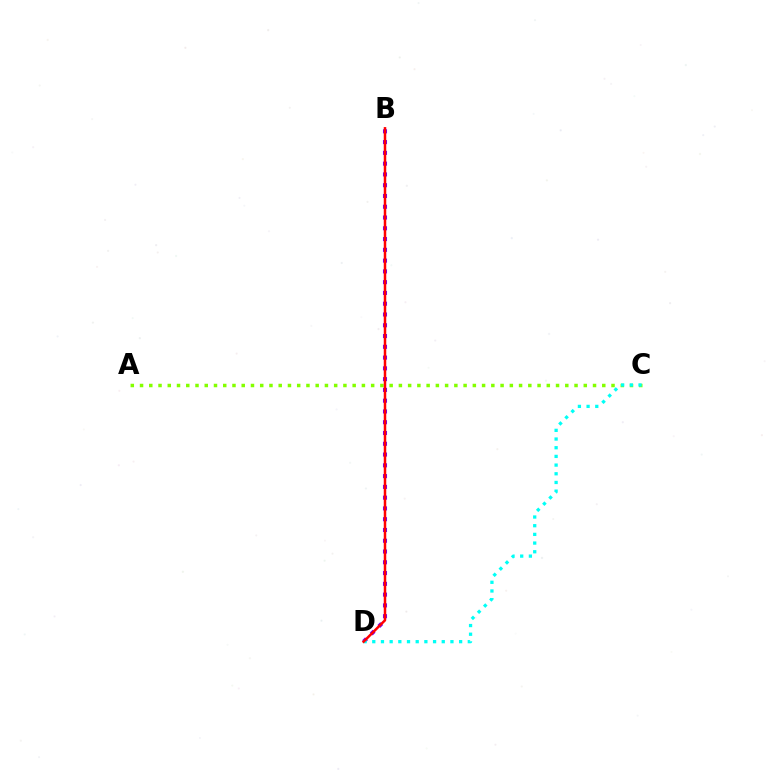{('B', 'D'): [{'color': '#7200ff', 'line_style': 'dotted', 'thickness': 2.93}, {'color': '#ff0000', 'line_style': 'solid', 'thickness': 1.79}], ('A', 'C'): [{'color': '#84ff00', 'line_style': 'dotted', 'thickness': 2.51}], ('C', 'D'): [{'color': '#00fff6', 'line_style': 'dotted', 'thickness': 2.36}]}